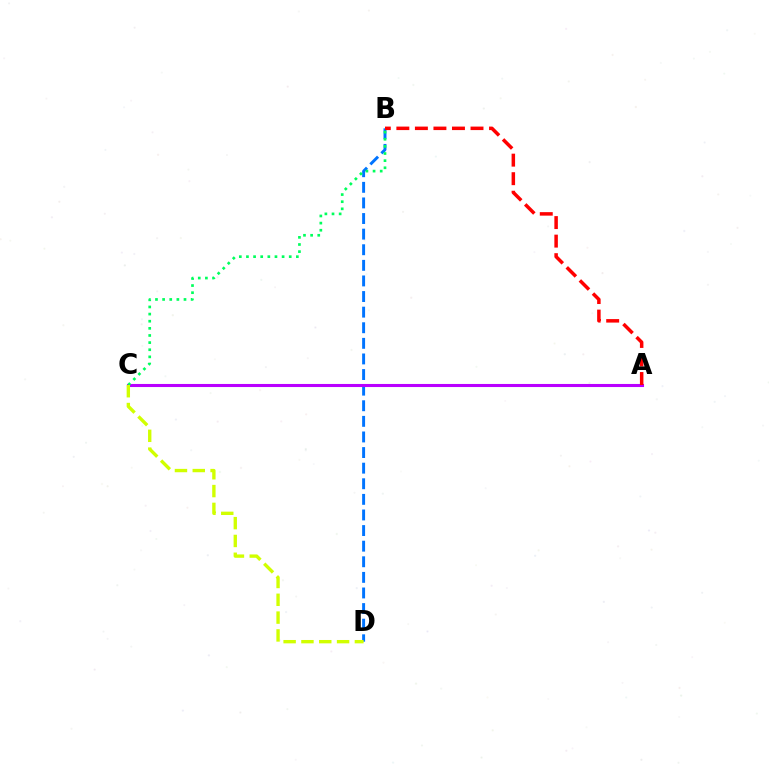{('B', 'D'): [{'color': '#0074ff', 'line_style': 'dashed', 'thickness': 2.12}], ('A', 'C'): [{'color': '#b900ff', 'line_style': 'solid', 'thickness': 2.22}], ('B', 'C'): [{'color': '#00ff5c', 'line_style': 'dotted', 'thickness': 1.94}], ('C', 'D'): [{'color': '#d1ff00', 'line_style': 'dashed', 'thickness': 2.42}], ('A', 'B'): [{'color': '#ff0000', 'line_style': 'dashed', 'thickness': 2.52}]}